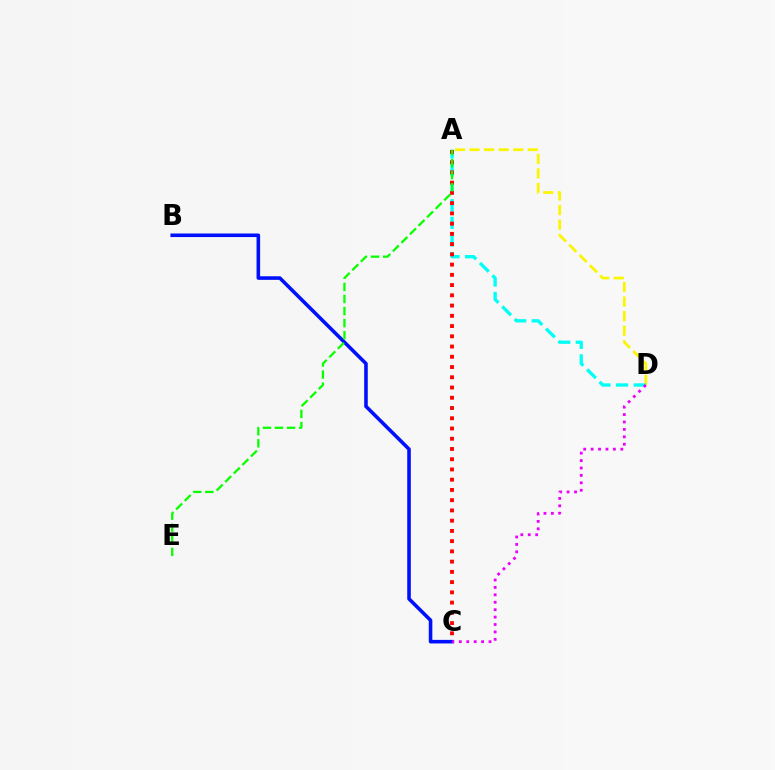{('A', 'D'): [{'color': '#fcf500', 'line_style': 'dashed', 'thickness': 1.98}, {'color': '#00fff6', 'line_style': 'dashed', 'thickness': 2.39}], ('A', 'C'): [{'color': '#ff0000', 'line_style': 'dotted', 'thickness': 2.78}], ('B', 'C'): [{'color': '#0010ff', 'line_style': 'solid', 'thickness': 2.58}], ('A', 'E'): [{'color': '#08ff00', 'line_style': 'dashed', 'thickness': 1.64}], ('C', 'D'): [{'color': '#ee00ff', 'line_style': 'dotted', 'thickness': 2.02}]}